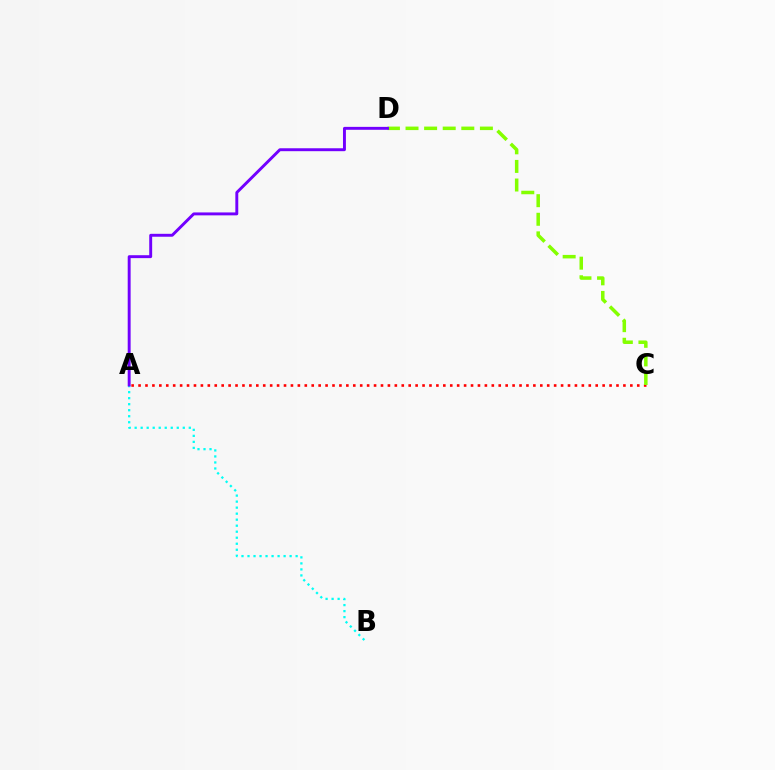{('A', 'C'): [{'color': '#ff0000', 'line_style': 'dotted', 'thickness': 1.88}], ('C', 'D'): [{'color': '#84ff00', 'line_style': 'dashed', 'thickness': 2.53}], ('A', 'B'): [{'color': '#00fff6', 'line_style': 'dotted', 'thickness': 1.63}], ('A', 'D'): [{'color': '#7200ff', 'line_style': 'solid', 'thickness': 2.1}]}